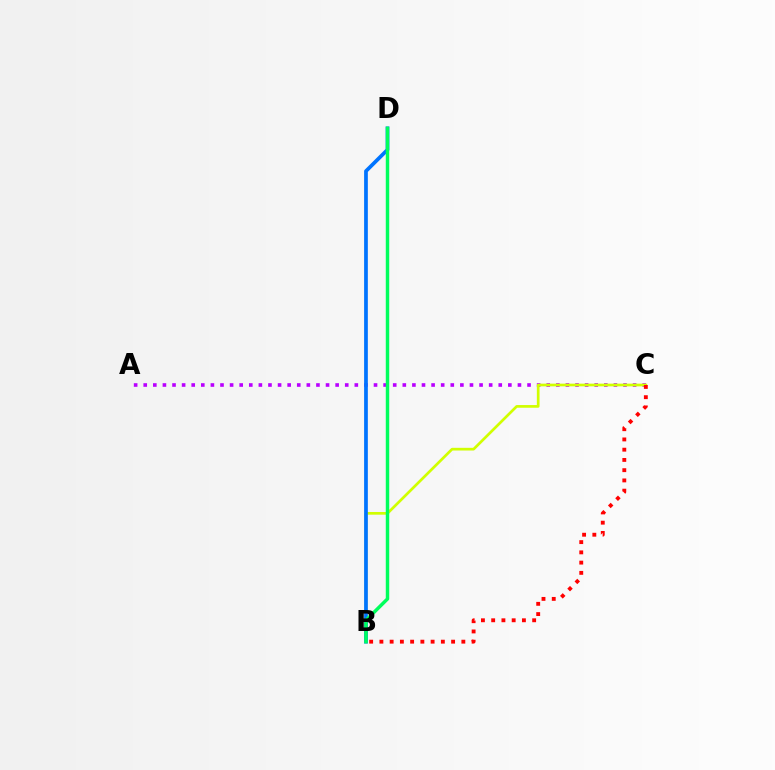{('A', 'C'): [{'color': '#b900ff', 'line_style': 'dotted', 'thickness': 2.61}], ('B', 'C'): [{'color': '#d1ff00', 'line_style': 'solid', 'thickness': 1.94}, {'color': '#ff0000', 'line_style': 'dotted', 'thickness': 2.78}], ('B', 'D'): [{'color': '#0074ff', 'line_style': 'solid', 'thickness': 2.68}, {'color': '#00ff5c', 'line_style': 'solid', 'thickness': 2.49}]}